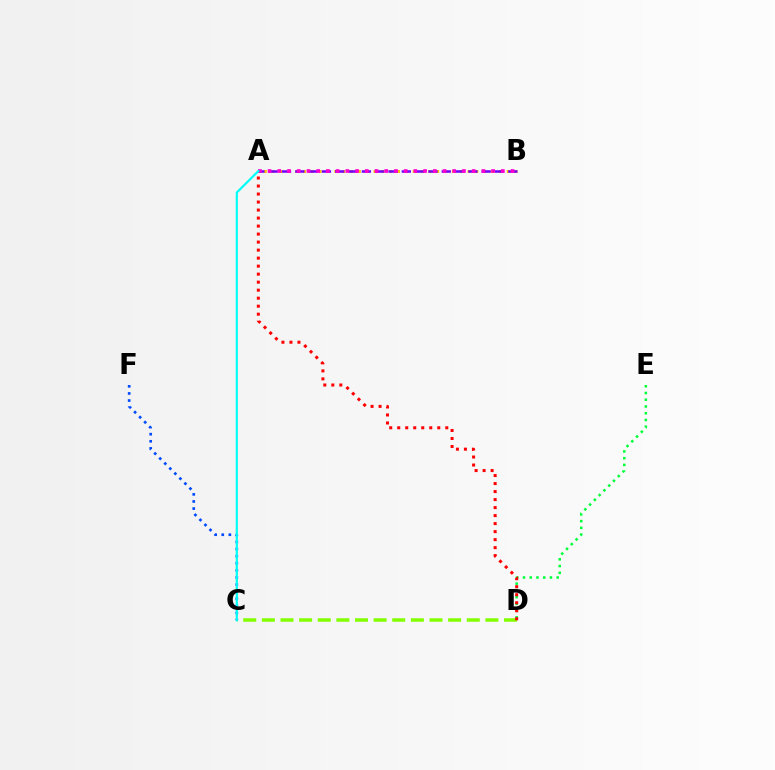{('D', 'E'): [{'color': '#00ff39', 'line_style': 'dotted', 'thickness': 1.83}], ('C', 'D'): [{'color': '#84ff00', 'line_style': 'dashed', 'thickness': 2.53}], ('A', 'B'): [{'color': '#ffbd00', 'line_style': 'dotted', 'thickness': 2.13}, {'color': '#7200ff', 'line_style': 'dashed', 'thickness': 1.81}, {'color': '#ff00cf', 'line_style': 'dotted', 'thickness': 2.64}], ('C', 'F'): [{'color': '#004bff', 'line_style': 'dotted', 'thickness': 1.93}], ('A', 'D'): [{'color': '#ff0000', 'line_style': 'dotted', 'thickness': 2.18}], ('A', 'C'): [{'color': '#00fff6', 'line_style': 'solid', 'thickness': 1.58}]}